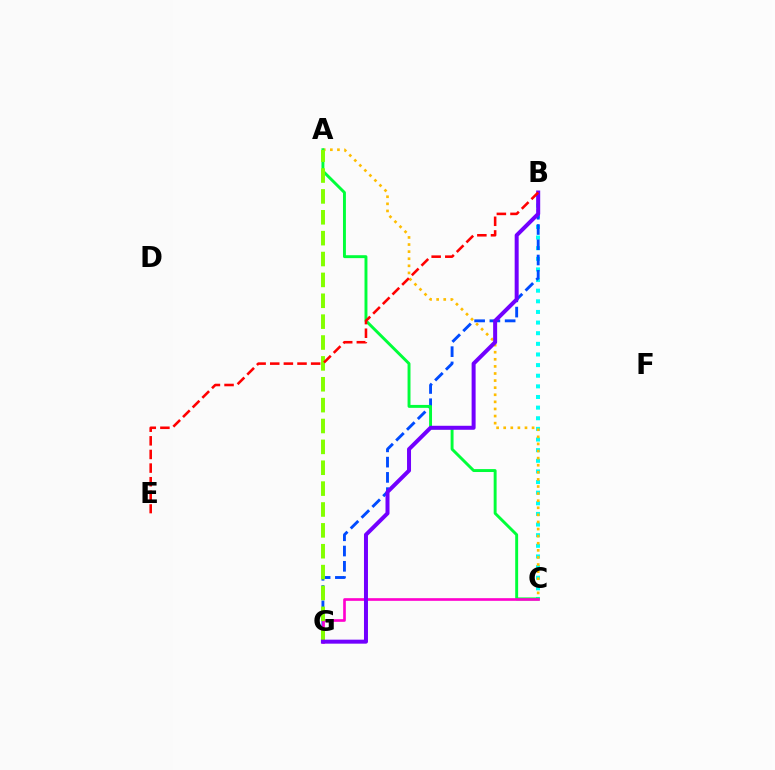{('B', 'C'): [{'color': '#00fff6', 'line_style': 'dotted', 'thickness': 2.89}], ('B', 'G'): [{'color': '#004bff', 'line_style': 'dashed', 'thickness': 2.07}, {'color': '#7200ff', 'line_style': 'solid', 'thickness': 2.88}], ('A', 'C'): [{'color': '#ffbd00', 'line_style': 'dotted', 'thickness': 1.93}, {'color': '#00ff39', 'line_style': 'solid', 'thickness': 2.1}], ('C', 'G'): [{'color': '#ff00cf', 'line_style': 'solid', 'thickness': 1.91}], ('A', 'G'): [{'color': '#84ff00', 'line_style': 'dashed', 'thickness': 2.84}], ('B', 'E'): [{'color': '#ff0000', 'line_style': 'dashed', 'thickness': 1.85}]}